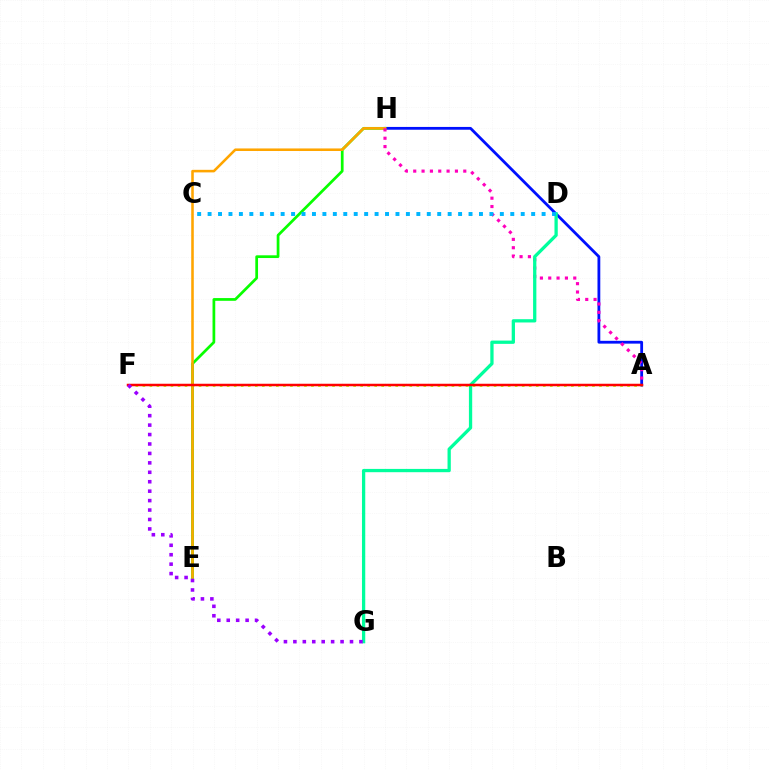{('A', 'F'): [{'color': '#b3ff00', 'line_style': 'dotted', 'thickness': 1.91}, {'color': '#ff0000', 'line_style': 'solid', 'thickness': 1.8}], ('A', 'H'): [{'color': '#0010ff', 'line_style': 'solid', 'thickness': 2.02}, {'color': '#ff00bd', 'line_style': 'dotted', 'thickness': 2.27}], ('E', 'H'): [{'color': '#08ff00', 'line_style': 'solid', 'thickness': 1.97}, {'color': '#ffa500', 'line_style': 'solid', 'thickness': 1.85}], ('D', 'G'): [{'color': '#00ff9d', 'line_style': 'solid', 'thickness': 2.36}], ('C', 'D'): [{'color': '#00b5ff', 'line_style': 'dotted', 'thickness': 2.84}], ('F', 'G'): [{'color': '#9b00ff', 'line_style': 'dotted', 'thickness': 2.56}]}